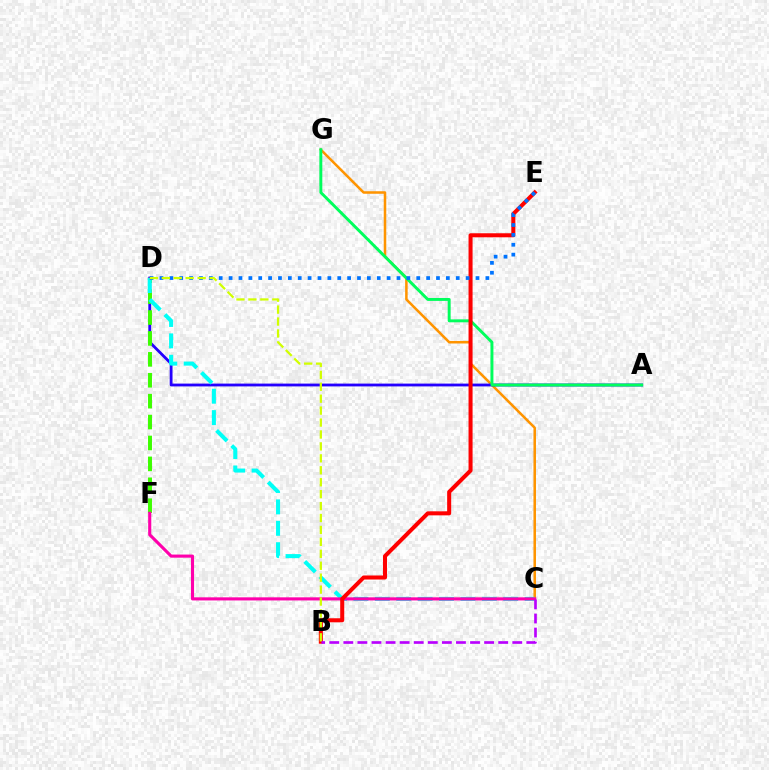{('C', 'G'): [{'color': '#ff9400', 'line_style': 'solid', 'thickness': 1.82}], ('A', 'D'): [{'color': '#2500ff', 'line_style': 'solid', 'thickness': 2.02}], ('D', 'F'): [{'color': '#3dff00', 'line_style': 'dashed', 'thickness': 2.84}], ('A', 'G'): [{'color': '#00ff5c', 'line_style': 'solid', 'thickness': 2.11}], ('C', 'D'): [{'color': '#00fff6', 'line_style': 'dashed', 'thickness': 2.91}], ('C', 'F'): [{'color': '#ff00ac', 'line_style': 'solid', 'thickness': 2.23}], ('B', 'E'): [{'color': '#ff0000', 'line_style': 'solid', 'thickness': 2.9}], ('D', 'E'): [{'color': '#0074ff', 'line_style': 'dotted', 'thickness': 2.68}], ('B', 'D'): [{'color': '#d1ff00', 'line_style': 'dashed', 'thickness': 1.62}], ('B', 'C'): [{'color': '#b900ff', 'line_style': 'dashed', 'thickness': 1.91}]}